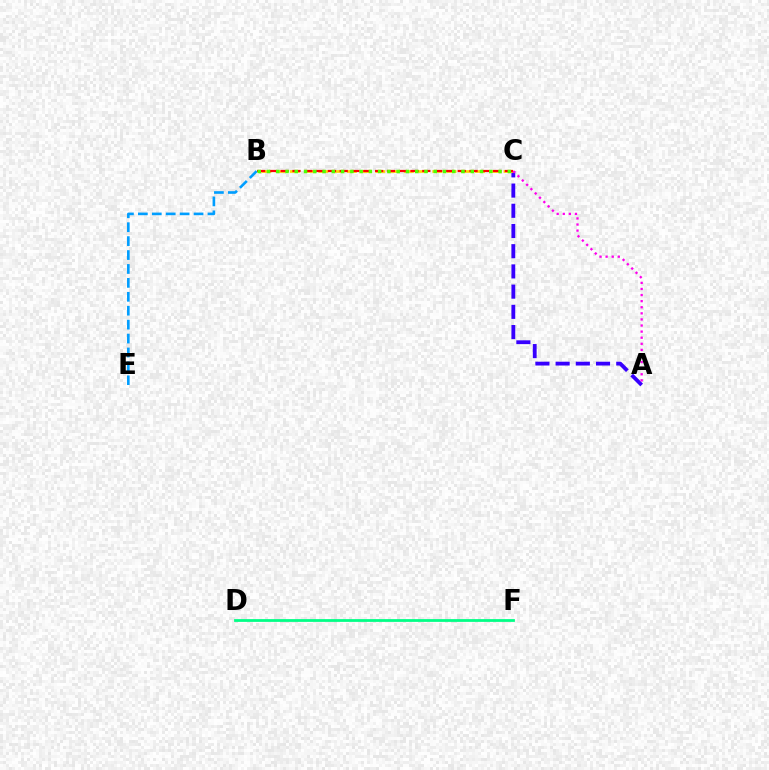{('B', 'E'): [{'color': '#009eff', 'line_style': 'dashed', 'thickness': 1.89}], ('D', 'F'): [{'color': '#00ff86', 'line_style': 'solid', 'thickness': 2.0}], ('A', 'C'): [{'color': '#3700ff', 'line_style': 'dashed', 'thickness': 2.75}, {'color': '#ff00ed', 'line_style': 'dotted', 'thickness': 1.66}], ('B', 'C'): [{'color': '#ffd500', 'line_style': 'dashed', 'thickness': 1.94}, {'color': '#ff0000', 'line_style': 'dashed', 'thickness': 1.6}, {'color': '#4fff00', 'line_style': 'dotted', 'thickness': 2.52}]}